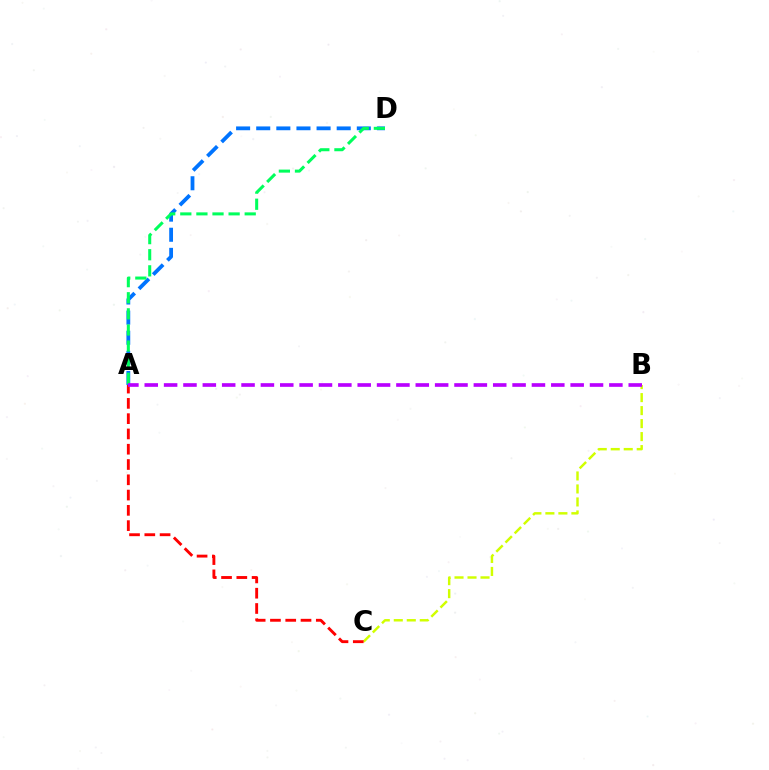{('B', 'C'): [{'color': '#d1ff00', 'line_style': 'dashed', 'thickness': 1.77}], ('A', 'D'): [{'color': '#0074ff', 'line_style': 'dashed', 'thickness': 2.73}, {'color': '#00ff5c', 'line_style': 'dashed', 'thickness': 2.19}], ('A', 'C'): [{'color': '#ff0000', 'line_style': 'dashed', 'thickness': 2.08}], ('A', 'B'): [{'color': '#b900ff', 'line_style': 'dashed', 'thickness': 2.63}]}